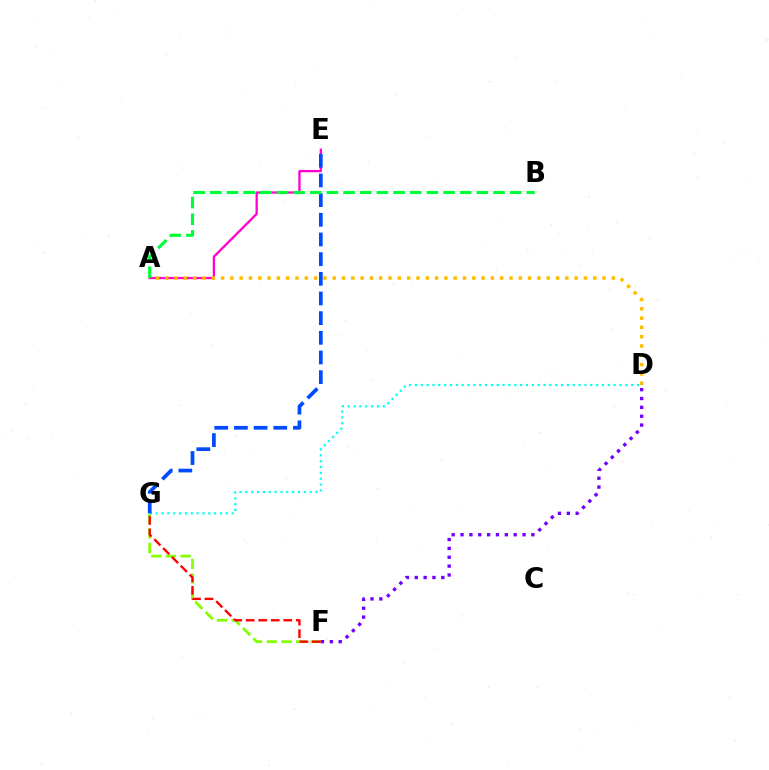{('D', 'F'): [{'color': '#7200ff', 'line_style': 'dotted', 'thickness': 2.41}], ('A', 'E'): [{'color': '#ff00cf', 'line_style': 'solid', 'thickness': 1.64}], ('A', 'D'): [{'color': '#ffbd00', 'line_style': 'dotted', 'thickness': 2.53}], ('F', 'G'): [{'color': '#84ff00', 'line_style': 'dashed', 'thickness': 1.99}, {'color': '#ff0000', 'line_style': 'dashed', 'thickness': 1.7}], ('D', 'G'): [{'color': '#00fff6', 'line_style': 'dotted', 'thickness': 1.59}], ('E', 'G'): [{'color': '#004bff', 'line_style': 'dashed', 'thickness': 2.67}], ('A', 'B'): [{'color': '#00ff39', 'line_style': 'dashed', 'thickness': 2.26}]}